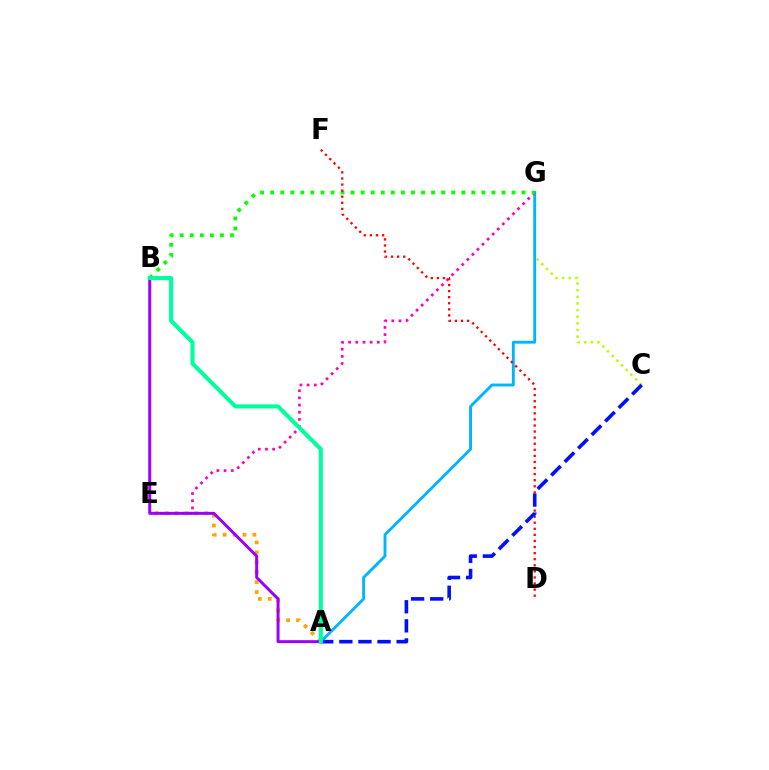{('C', 'G'): [{'color': '#b3ff00', 'line_style': 'dotted', 'thickness': 1.8}], ('A', 'G'): [{'color': '#00b5ff', 'line_style': 'solid', 'thickness': 2.07}], ('A', 'E'): [{'color': '#ffa500', 'line_style': 'dotted', 'thickness': 2.7}], ('E', 'G'): [{'color': '#ff00bd', 'line_style': 'dotted', 'thickness': 1.95}], ('B', 'G'): [{'color': '#08ff00', 'line_style': 'dotted', 'thickness': 2.73}], ('D', 'F'): [{'color': '#ff0000', 'line_style': 'dotted', 'thickness': 1.65}], ('A', 'C'): [{'color': '#0010ff', 'line_style': 'dashed', 'thickness': 2.59}], ('A', 'B'): [{'color': '#9b00ff', 'line_style': 'solid', 'thickness': 2.15}, {'color': '#00ff9d', 'line_style': 'solid', 'thickness': 2.94}]}